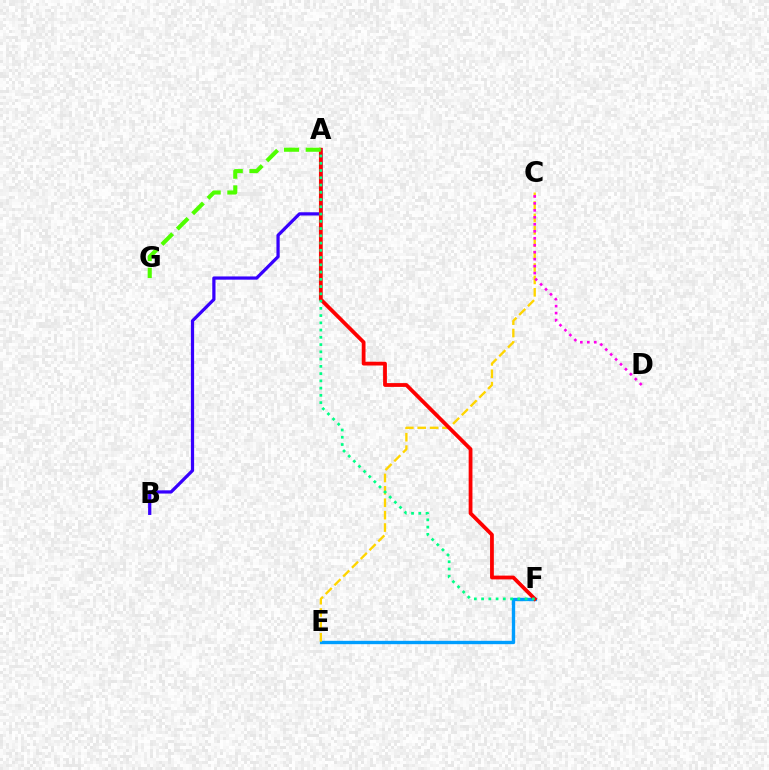{('A', 'B'): [{'color': '#3700ff', 'line_style': 'solid', 'thickness': 2.33}], ('E', 'F'): [{'color': '#009eff', 'line_style': 'solid', 'thickness': 2.41}], ('C', 'E'): [{'color': '#ffd500', 'line_style': 'dashed', 'thickness': 1.68}], ('A', 'F'): [{'color': '#ff0000', 'line_style': 'solid', 'thickness': 2.73}, {'color': '#00ff86', 'line_style': 'dotted', 'thickness': 1.97}], ('A', 'G'): [{'color': '#4fff00', 'line_style': 'dashed', 'thickness': 2.95}], ('C', 'D'): [{'color': '#ff00ed', 'line_style': 'dotted', 'thickness': 1.89}]}